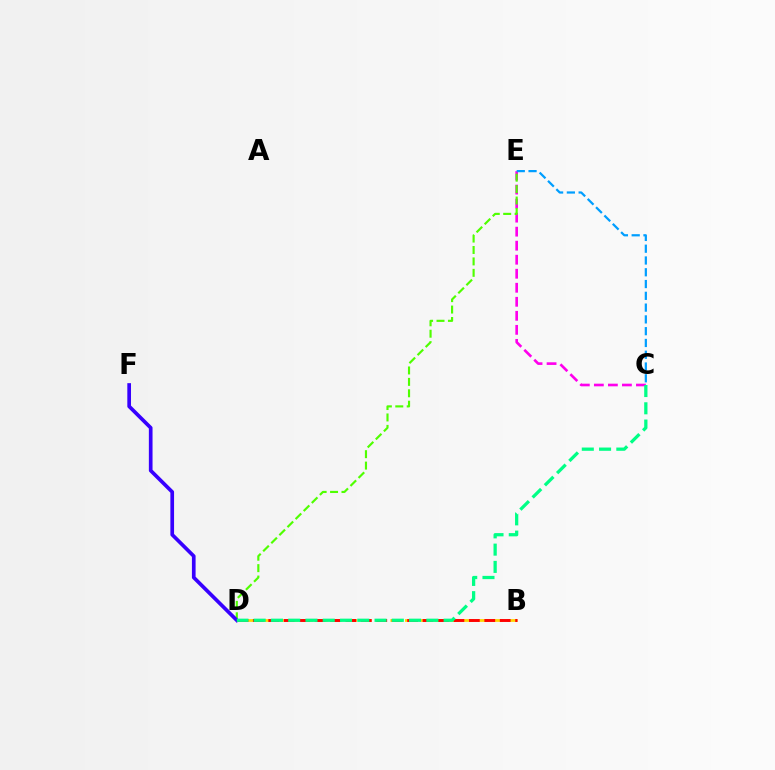{('C', 'E'): [{'color': '#ff00ed', 'line_style': 'dashed', 'thickness': 1.91}, {'color': '#009eff', 'line_style': 'dashed', 'thickness': 1.6}], ('D', 'E'): [{'color': '#4fff00', 'line_style': 'dashed', 'thickness': 1.55}], ('D', 'F'): [{'color': '#3700ff', 'line_style': 'solid', 'thickness': 2.65}], ('B', 'D'): [{'color': '#ffd500', 'line_style': 'dashed', 'thickness': 1.98}, {'color': '#ff0000', 'line_style': 'dashed', 'thickness': 2.1}], ('C', 'D'): [{'color': '#00ff86', 'line_style': 'dashed', 'thickness': 2.35}]}